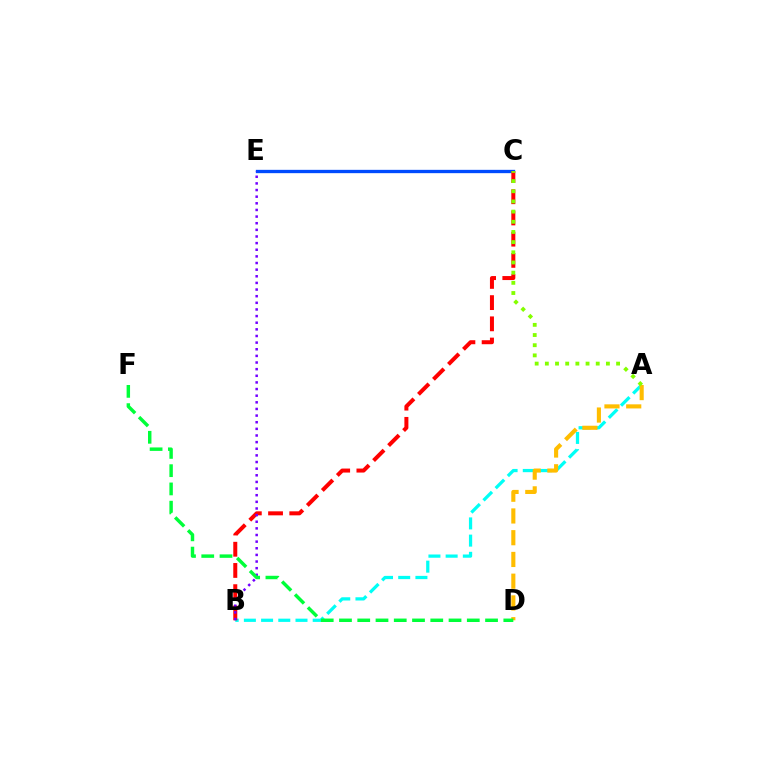{('C', 'E'): [{'color': '#ff00cf', 'line_style': 'dashed', 'thickness': 2.07}, {'color': '#004bff', 'line_style': 'solid', 'thickness': 2.39}], ('A', 'B'): [{'color': '#00fff6', 'line_style': 'dashed', 'thickness': 2.34}], ('B', 'C'): [{'color': '#ff0000', 'line_style': 'dashed', 'thickness': 2.88}], ('A', 'D'): [{'color': '#ffbd00', 'line_style': 'dashed', 'thickness': 2.95}], ('B', 'E'): [{'color': '#7200ff', 'line_style': 'dotted', 'thickness': 1.8}], ('A', 'C'): [{'color': '#84ff00', 'line_style': 'dotted', 'thickness': 2.76}], ('D', 'F'): [{'color': '#00ff39', 'line_style': 'dashed', 'thickness': 2.48}]}